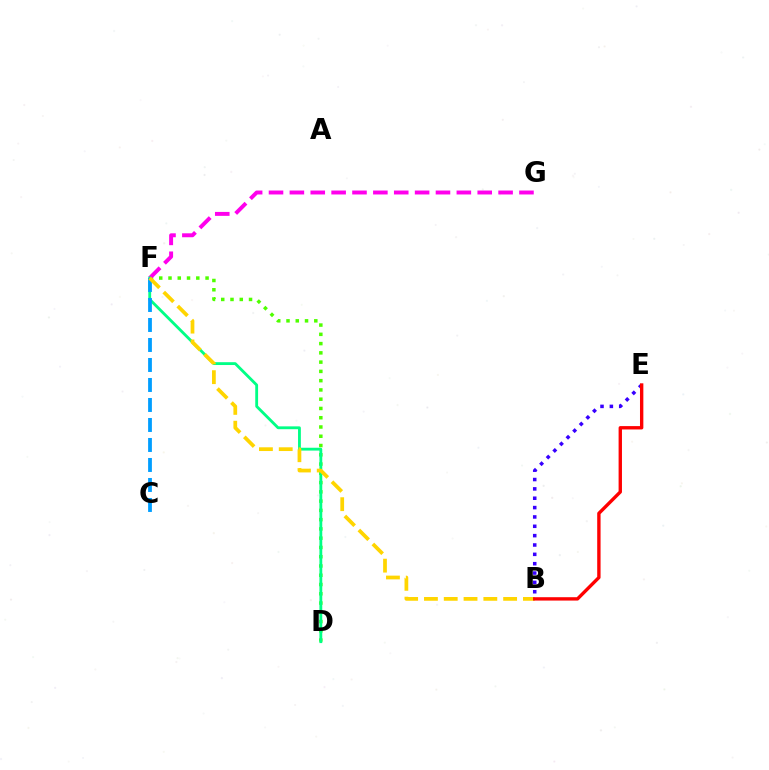{('D', 'F'): [{'color': '#4fff00', 'line_style': 'dotted', 'thickness': 2.52}, {'color': '#00ff86', 'line_style': 'solid', 'thickness': 2.04}], ('F', 'G'): [{'color': '#ff00ed', 'line_style': 'dashed', 'thickness': 2.84}], ('C', 'F'): [{'color': '#009eff', 'line_style': 'dashed', 'thickness': 2.72}], ('B', 'F'): [{'color': '#ffd500', 'line_style': 'dashed', 'thickness': 2.69}], ('B', 'E'): [{'color': '#3700ff', 'line_style': 'dotted', 'thickness': 2.54}, {'color': '#ff0000', 'line_style': 'solid', 'thickness': 2.42}]}